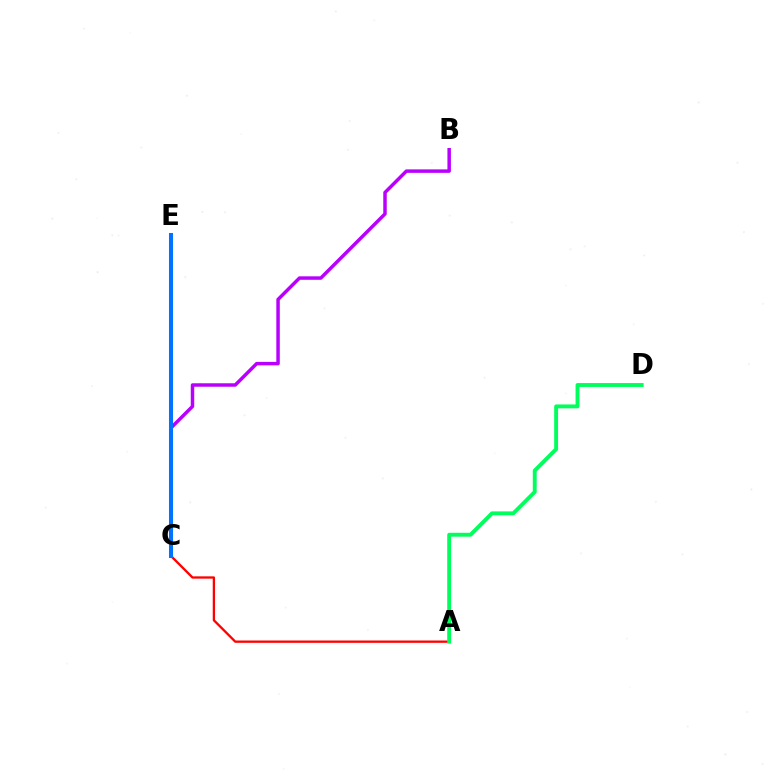{('B', 'C'): [{'color': '#b900ff', 'line_style': 'solid', 'thickness': 2.5}], ('C', 'E'): [{'color': '#d1ff00', 'line_style': 'dashed', 'thickness': 1.7}, {'color': '#0074ff', 'line_style': 'solid', 'thickness': 2.92}], ('A', 'C'): [{'color': '#ff0000', 'line_style': 'solid', 'thickness': 1.66}], ('A', 'D'): [{'color': '#00ff5c', 'line_style': 'solid', 'thickness': 2.8}]}